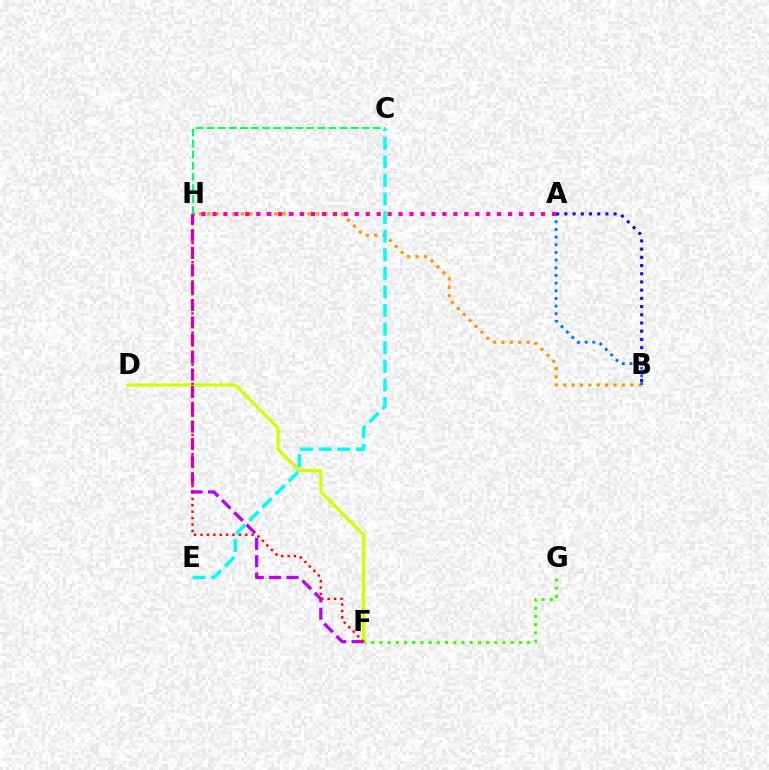{('D', 'F'): [{'color': '#d1ff00', 'line_style': 'solid', 'thickness': 2.34}], ('B', 'H'): [{'color': '#ff9400', 'line_style': 'dotted', 'thickness': 2.27}], ('F', 'H'): [{'color': '#b900ff', 'line_style': 'dashed', 'thickness': 2.36}, {'color': '#ff0000', 'line_style': 'dotted', 'thickness': 1.74}], ('A', 'H'): [{'color': '#ff00ac', 'line_style': 'dotted', 'thickness': 2.98}], ('A', 'B'): [{'color': '#0074ff', 'line_style': 'dotted', 'thickness': 2.08}, {'color': '#2500ff', 'line_style': 'dotted', 'thickness': 2.23}], ('F', 'G'): [{'color': '#3dff00', 'line_style': 'dotted', 'thickness': 2.23}], ('C', 'H'): [{'color': '#00ff5c', 'line_style': 'dashed', 'thickness': 1.51}], ('C', 'E'): [{'color': '#00fff6', 'line_style': 'dashed', 'thickness': 2.53}]}